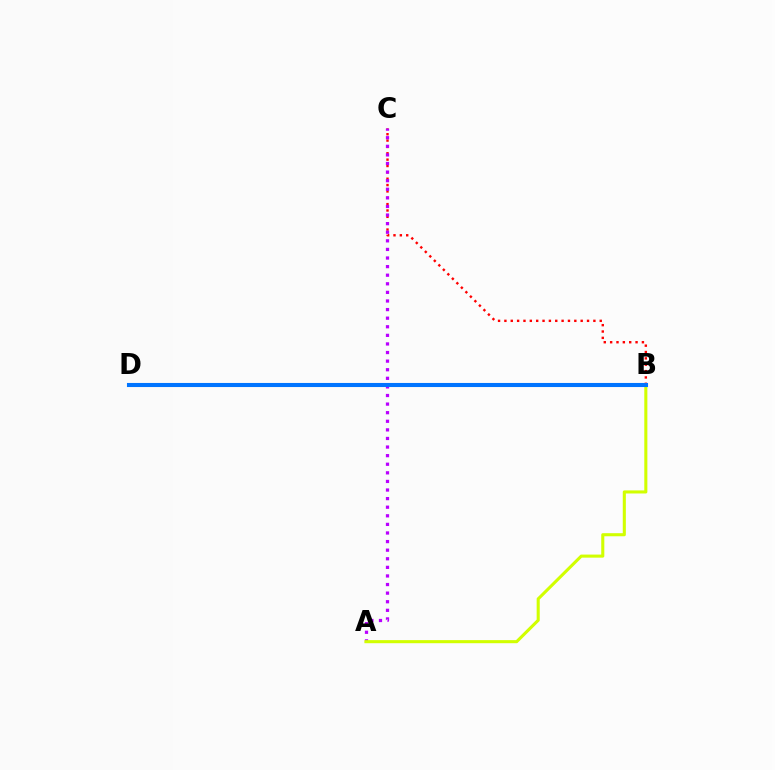{('B', 'C'): [{'color': '#ff0000', 'line_style': 'dotted', 'thickness': 1.73}], ('A', 'C'): [{'color': '#b900ff', 'line_style': 'dotted', 'thickness': 2.33}], ('B', 'D'): [{'color': '#00ff5c', 'line_style': 'dashed', 'thickness': 2.87}, {'color': '#0074ff', 'line_style': 'solid', 'thickness': 2.94}], ('A', 'B'): [{'color': '#d1ff00', 'line_style': 'solid', 'thickness': 2.21}]}